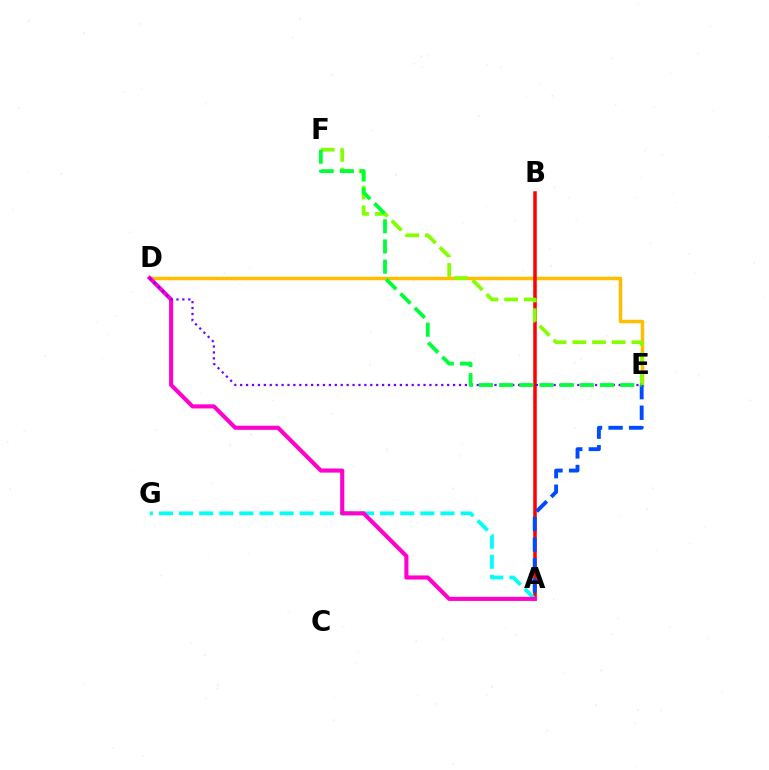{('D', 'E'): [{'color': '#ffbd00', 'line_style': 'solid', 'thickness': 2.51}, {'color': '#7200ff', 'line_style': 'dotted', 'thickness': 1.61}], ('A', 'B'): [{'color': '#ff0000', 'line_style': 'solid', 'thickness': 2.54}], ('A', 'G'): [{'color': '#00fff6', 'line_style': 'dashed', 'thickness': 2.73}], ('A', 'D'): [{'color': '#ff00cf', 'line_style': 'solid', 'thickness': 2.95}], ('E', 'F'): [{'color': '#84ff00', 'line_style': 'dashed', 'thickness': 2.68}, {'color': '#00ff39', 'line_style': 'dashed', 'thickness': 2.74}], ('A', 'E'): [{'color': '#004bff', 'line_style': 'dashed', 'thickness': 2.79}]}